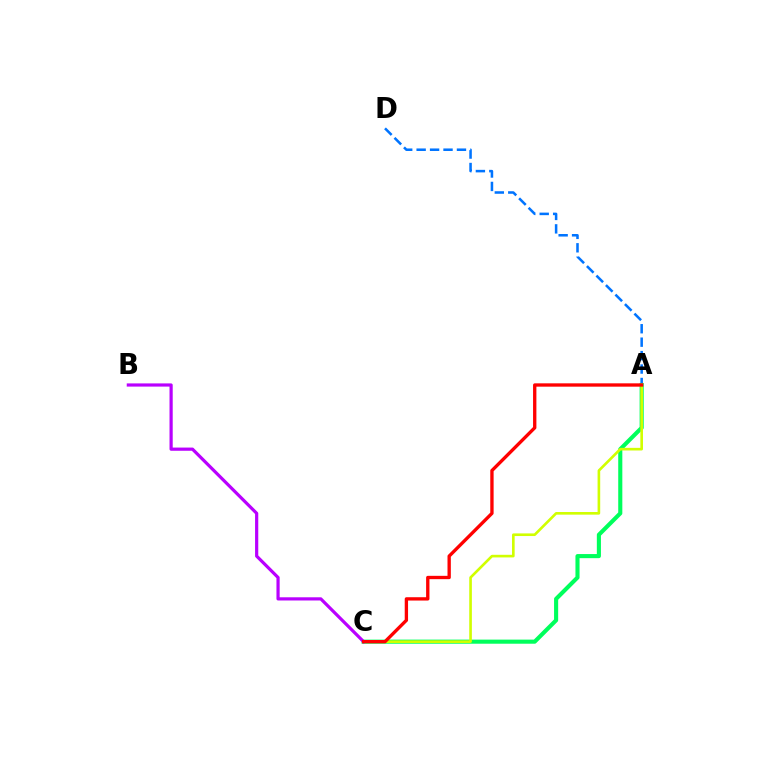{('A', 'D'): [{'color': '#0074ff', 'line_style': 'dashed', 'thickness': 1.83}], ('A', 'C'): [{'color': '#00ff5c', 'line_style': 'solid', 'thickness': 2.95}, {'color': '#d1ff00', 'line_style': 'solid', 'thickness': 1.9}, {'color': '#ff0000', 'line_style': 'solid', 'thickness': 2.4}], ('B', 'C'): [{'color': '#b900ff', 'line_style': 'solid', 'thickness': 2.3}]}